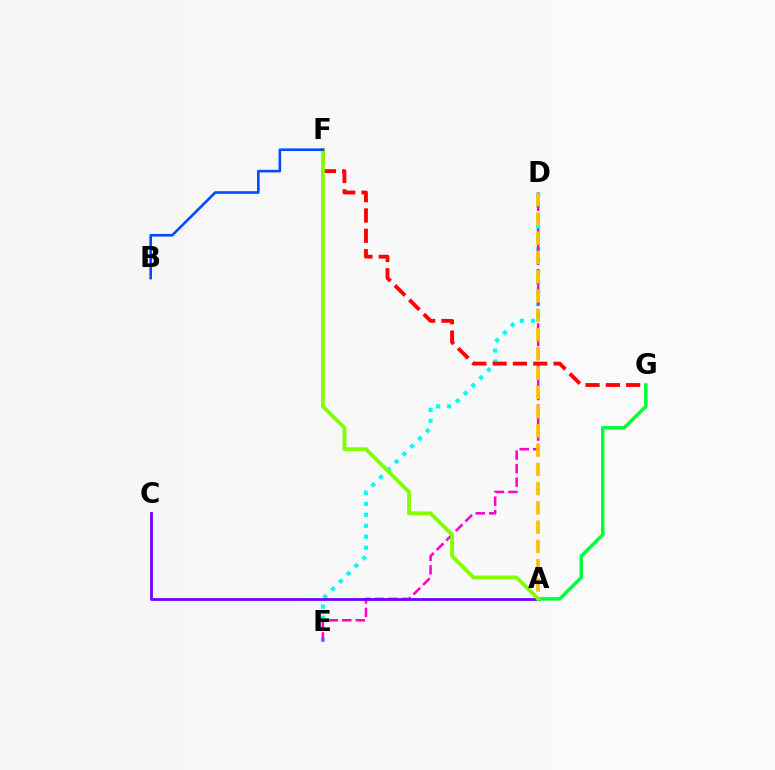{('D', 'E'): [{'color': '#00fff6', 'line_style': 'dotted', 'thickness': 2.98}, {'color': '#ff00cf', 'line_style': 'dashed', 'thickness': 1.84}], ('A', 'D'): [{'color': '#ffbd00', 'line_style': 'dashed', 'thickness': 2.62}], ('A', 'G'): [{'color': '#00ff39', 'line_style': 'solid', 'thickness': 2.5}], ('F', 'G'): [{'color': '#ff0000', 'line_style': 'dashed', 'thickness': 2.76}], ('A', 'C'): [{'color': '#7200ff', 'line_style': 'solid', 'thickness': 2.01}], ('A', 'F'): [{'color': '#84ff00', 'line_style': 'solid', 'thickness': 2.78}], ('B', 'F'): [{'color': '#004bff', 'line_style': 'solid', 'thickness': 1.88}]}